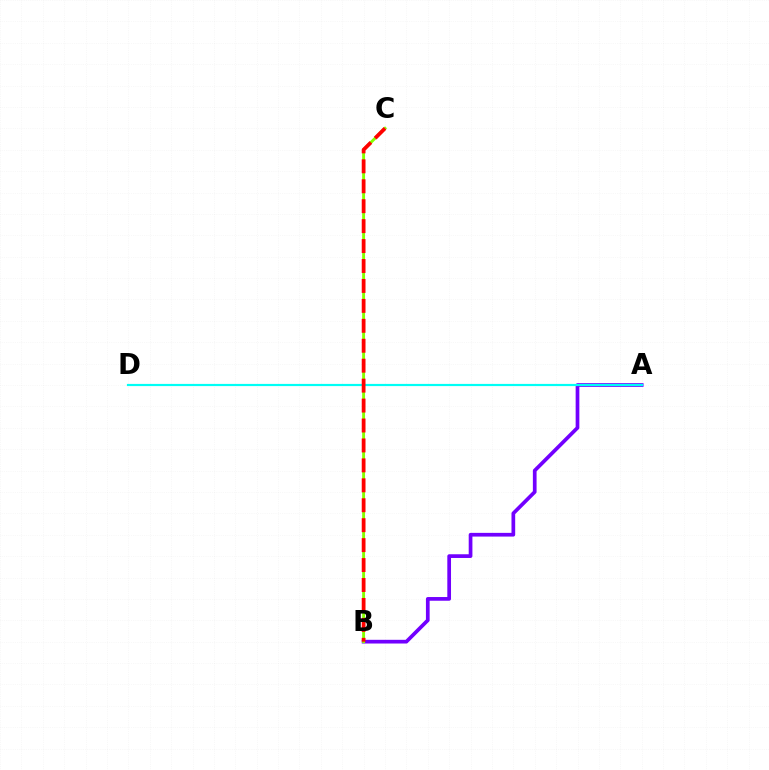{('A', 'B'): [{'color': '#7200ff', 'line_style': 'solid', 'thickness': 2.67}], ('A', 'D'): [{'color': '#00fff6', 'line_style': 'solid', 'thickness': 1.58}], ('B', 'C'): [{'color': '#84ff00', 'line_style': 'solid', 'thickness': 2.08}, {'color': '#ff0000', 'line_style': 'dashed', 'thickness': 2.71}]}